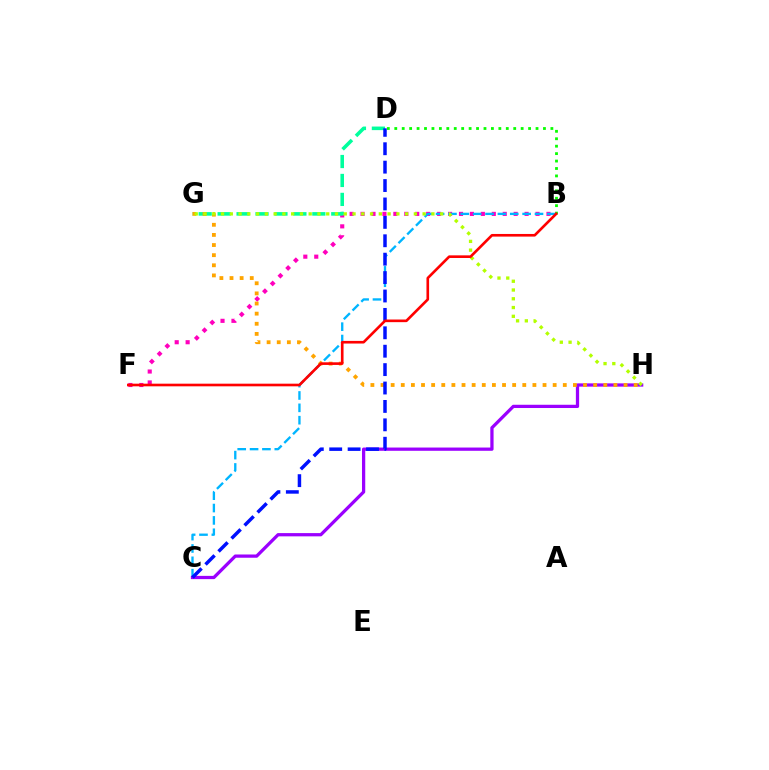{('B', 'D'): [{'color': '#08ff00', 'line_style': 'dotted', 'thickness': 2.02}], ('B', 'F'): [{'color': '#ff00bd', 'line_style': 'dotted', 'thickness': 2.97}, {'color': '#ff0000', 'line_style': 'solid', 'thickness': 1.9}], ('D', 'G'): [{'color': '#00ff9d', 'line_style': 'dashed', 'thickness': 2.57}], ('B', 'C'): [{'color': '#00b5ff', 'line_style': 'dashed', 'thickness': 1.68}], ('C', 'H'): [{'color': '#9b00ff', 'line_style': 'solid', 'thickness': 2.34}], ('G', 'H'): [{'color': '#ffa500', 'line_style': 'dotted', 'thickness': 2.75}, {'color': '#b3ff00', 'line_style': 'dotted', 'thickness': 2.38}], ('C', 'D'): [{'color': '#0010ff', 'line_style': 'dashed', 'thickness': 2.5}]}